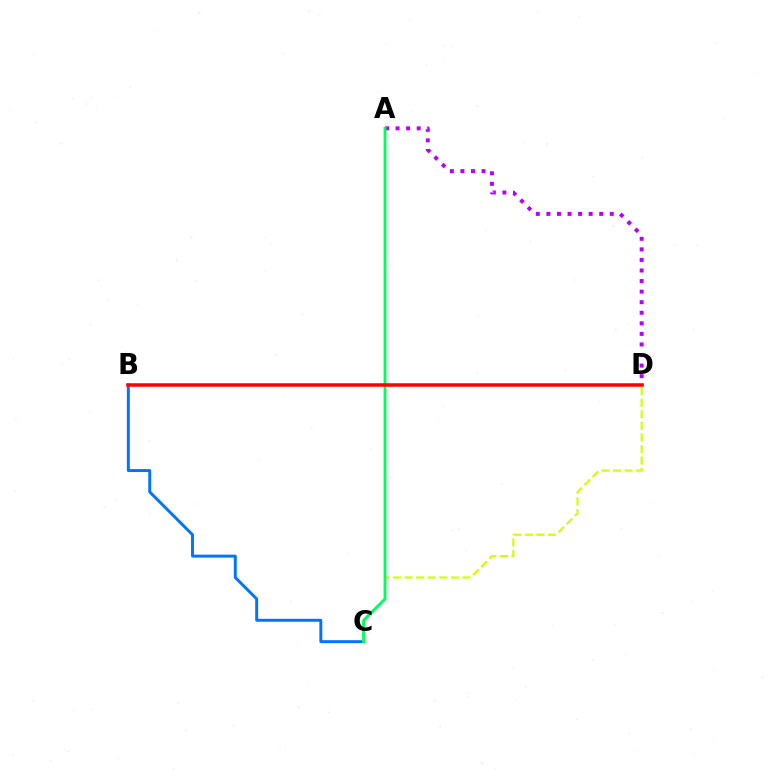{('B', 'C'): [{'color': '#0074ff', 'line_style': 'solid', 'thickness': 2.12}], ('C', 'D'): [{'color': '#d1ff00', 'line_style': 'dashed', 'thickness': 1.57}], ('A', 'D'): [{'color': '#b900ff', 'line_style': 'dotted', 'thickness': 2.87}], ('A', 'C'): [{'color': '#00ff5c', 'line_style': 'solid', 'thickness': 2.06}], ('B', 'D'): [{'color': '#ff0000', 'line_style': 'solid', 'thickness': 2.53}]}